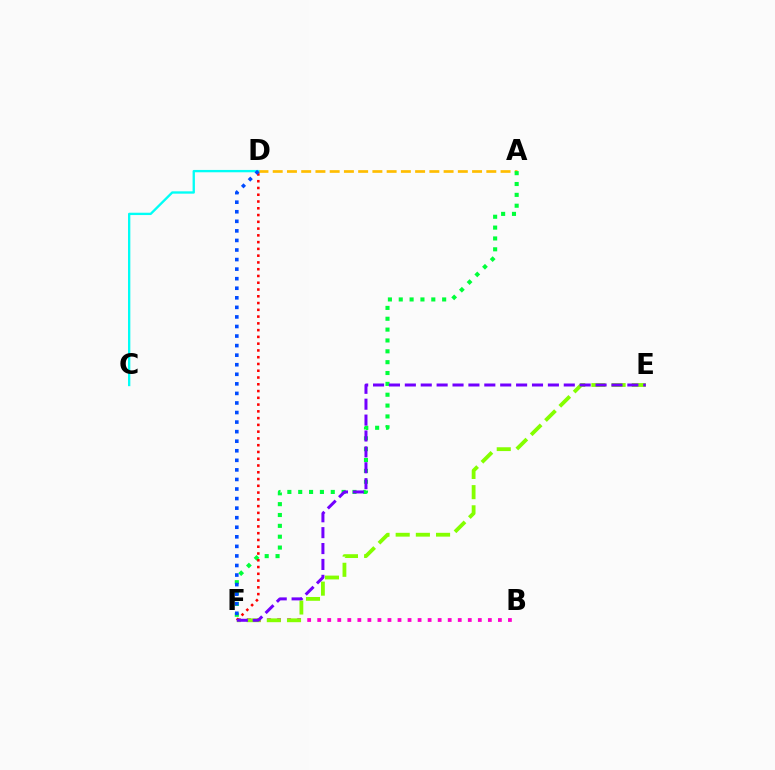{('B', 'F'): [{'color': '#ff00cf', 'line_style': 'dotted', 'thickness': 2.73}], ('E', 'F'): [{'color': '#84ff00', 'line_style': 'dashed', 'thickness': 2.74}, {'color': '#7200ff', 'line_style': 'dashed', 'thickness': 2.16}], ('A', 'D'): [{'color': '#ffbd00', 'line_style': 'dashed', 'thickness': 1.93}], ('A', 'F'): [{'color': '#00ff39', 'line_style': 'dotted', 'thickness': 2.95}], ('D', 'F'): [{'color': '#ff0000', 'line_style': 'dotted', 'thickness': 1.84}, {'color': '#004bff', 'line_style': 'dotted', 'thickness': 2.6}], ('C', 'D'): [{'color': '#00fff6', 'line_style': 'solid', 'thickness': 1.68}]}